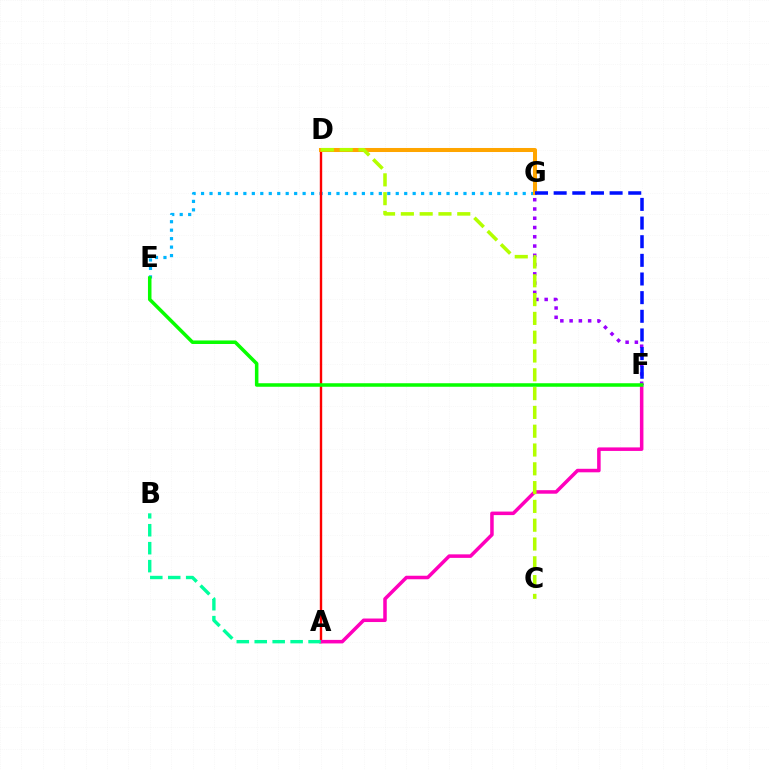{('E', 'G'): [{'color': '#00b5ff', 'line_style': 'dotted', 'thickness': 2.3}], ('F', 'G'): [{'color': '#9b00ff', 'line_style': 'dotted', 'thickness': 2.52}, {'color': '#0010ff', 'line_style': 'dashed', 'thickness': 2.53}], ('A', 'D'): [{'color': '#ff0000', 'line_style': 'solid', 'thickness': 1.72}], ('D', 'G'): [{'color': '#ffa500', 'line_style': 'solid', 'thickness': 2.9}], ('A', 'F'): [{'color': '#ff00bd', 'line_style': 'solid', 'thickness': 2.54}], ('C', 'D'): [{'color': '#b3ff00', 'line_style': 'dashed', 'thickness': 2.55}], ('A', 'B'): [{'color': '#00ff9d', 'line_style': 'dashed', 'thickness': 2.44}], ('E', 'F'): [{'color': '#08ff00', 'line_style': 'solid', 'thickness': 2.54}]}